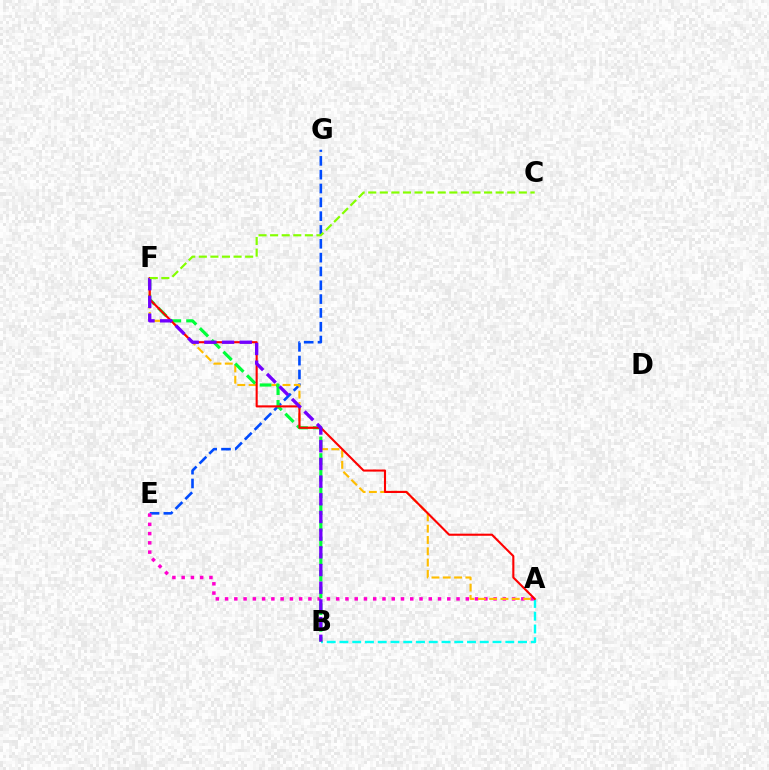{('A', 'B'): [{'color': '#00fff6', 'line_style': 'dashed', 'thickness': 1.73}], ('E', 'G'): [{'color': '#004bff', 'line_style': 'dashed', 'thickness': 1.88}], ('A', 'E'): [{'color': '#ff00cf', 'line_style': 'dotted', 'thickness': 2.52}], ('A', 'F'): [{'color': '#ffbd00', 'line_style': 'dashed', 'thickness': 1.54}, {'color': '#ff0000', 'line_style': 'solid', 'thickness': 1.51}], ('B', 'F'): [{'color': '#00ff39', 'line_style': 'dashed', 'thickness': 2.27}, {'color': '#7200ff', 'line_style': 'dashed', 'thickness': 2.4}], ('C', 'F'): [{'color': '#84ff00', 'line_style': 'dashed', 'thickness': 1.57}]}